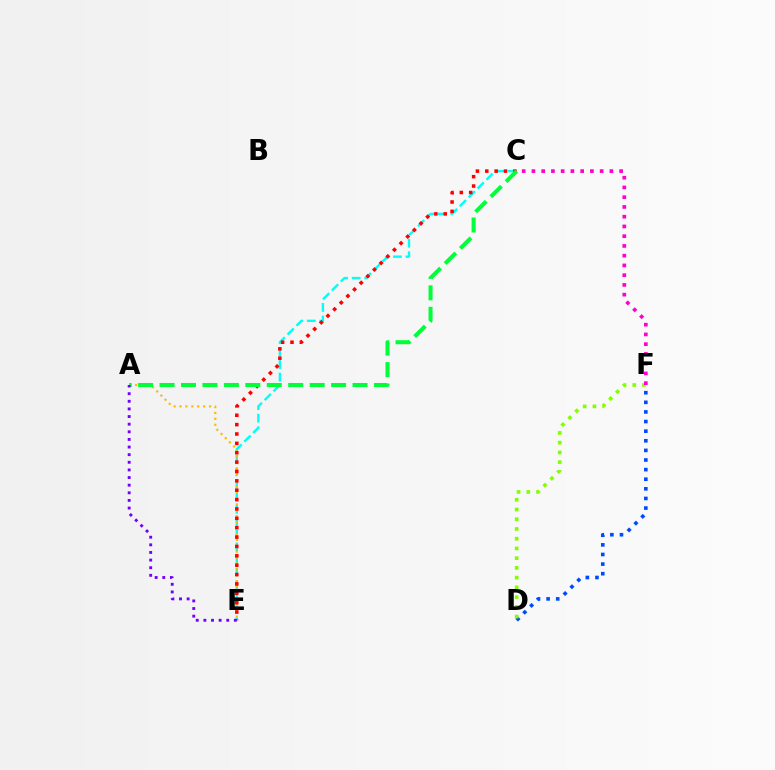{('D', 'F'): [{'color': '#004bff', 'line_style': 'dotted', 'thickness': 2.61}, {'color': '#84ff00', 'line_style': 'dotted', 'thickness': 2.64}], ('C', 'E'): [{'color': '#00fff6', 'line_style': 'dashed', 'thickness': 1.7}, {'color': '#ff0000', 'line_style': 'dotted', 'thickness': 2.55}], ('A', 'E'): [{'color': '#ffbd00', 'line_style': 'dotted', 'thickness': 1.6}, {'color': '#7200ff', 'line_style': 'dotted', 'thickness': 2.07}], ('C', 'F'): [{'color': '#ff00cf', 'line_style': 'dotted', 'thickness': 2.65}], ('A', 'C'): [{'color': '#00ff39', 'line_style': 'dashed', 'thickness': 2.91}]}